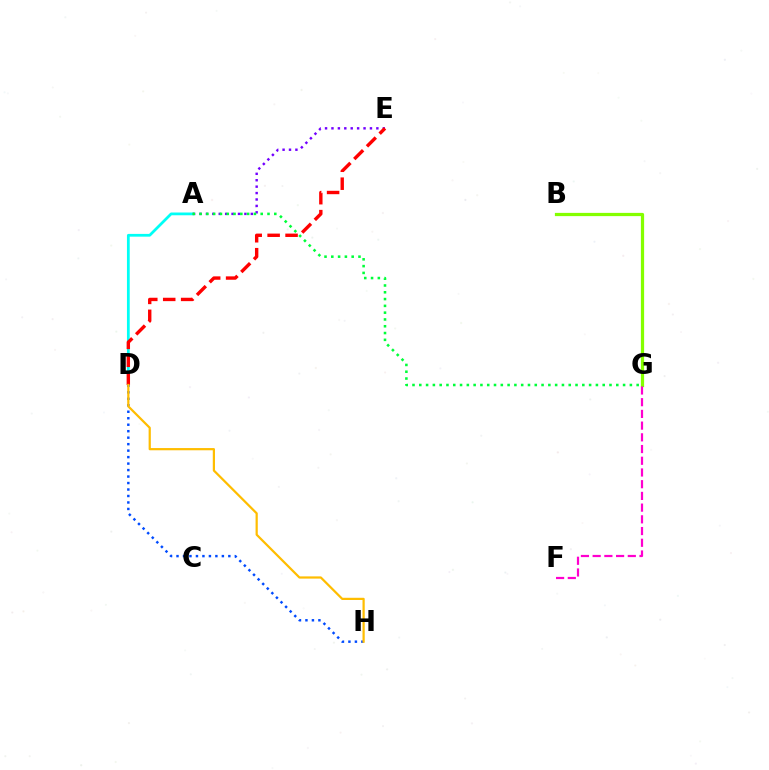{('A', 'D'): [{'color': '#00fff6', 'line_style': 'solid', 'thickness': 1.99}], ('B', 'G'): [{'color': '#84ff00', 'line_style': 'solid', 'thickness': 2.33}], ('A', 'E'): [{'color': '#7200ff', 'line_style': 'dotted', 'thickness': 1.74}], ('D', 'H'): [{'color': '#004bff', 'line_style': 'dotted', 'thickness': 1.76}, {'color': '#ffbd00', 'line_style': 'solid', 'thickness': 1.6}], ('F', 'G'): [{'color': '#ff00cf', 'line_style': 'dashed', 'thickness': 1.59}], ('D', 'E'): [{'color': '#ff0000', 'line_style': 'dashed', 'thickness': 2.44}], ('A', 'G'): [{'color': '#00ff39', 'line_style': 'dotted', 'thickness': 1.85}]}